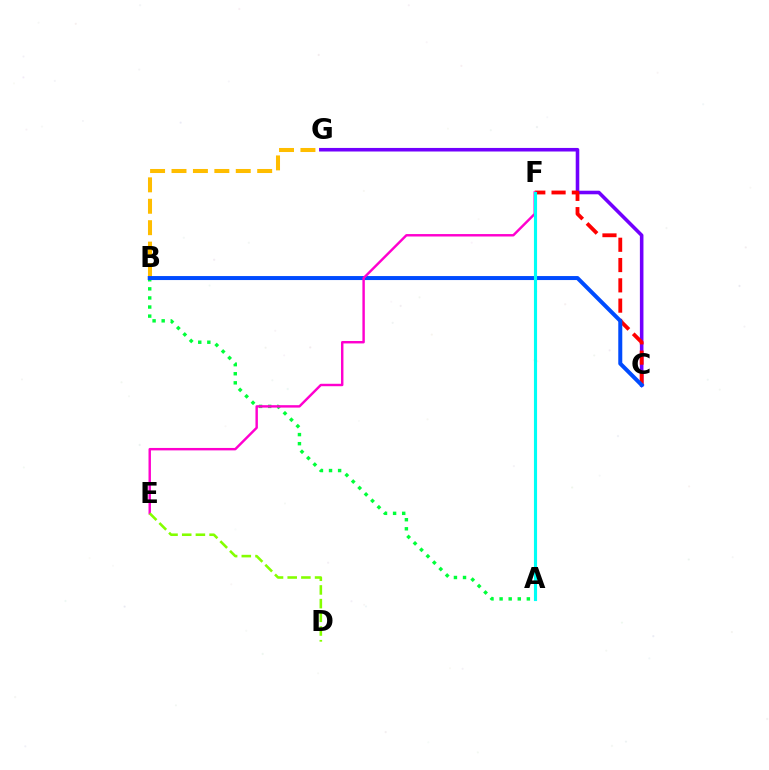{('B', 'G'): [{'color': '#ffbd00', 'line_style': 'dashed', 'thickness': 2.91}], ('C', 'G'): [{'color': '#7200ff', 'line_style': 'solid', 'thickness': 2.57}], ('A', 'B'): [{'color': '#00ff39', 'line_style': 'dotted', 'thickness': 2.47}], ('C', 'F'): [{'color': '#ff0000', 'line_style': 'dashed', 'thickness': 2.76}], ('B', 'C'): [{'color': '#004bff', 'line_style': 'solid', 'thickness': 2.88}], ('E', 'F'): [{'color': '#ff00cf', 'line_style': 'solid', 'thickness': 1.75}], ('A', 'F'): [{'color': '#00fff6', 'line_style': 'solid', 'thickness': 2.25}], ('D', 'E'): [{'color': '#84ff00', 'line_style': 'dashed', 'thickness': 1.86}]}